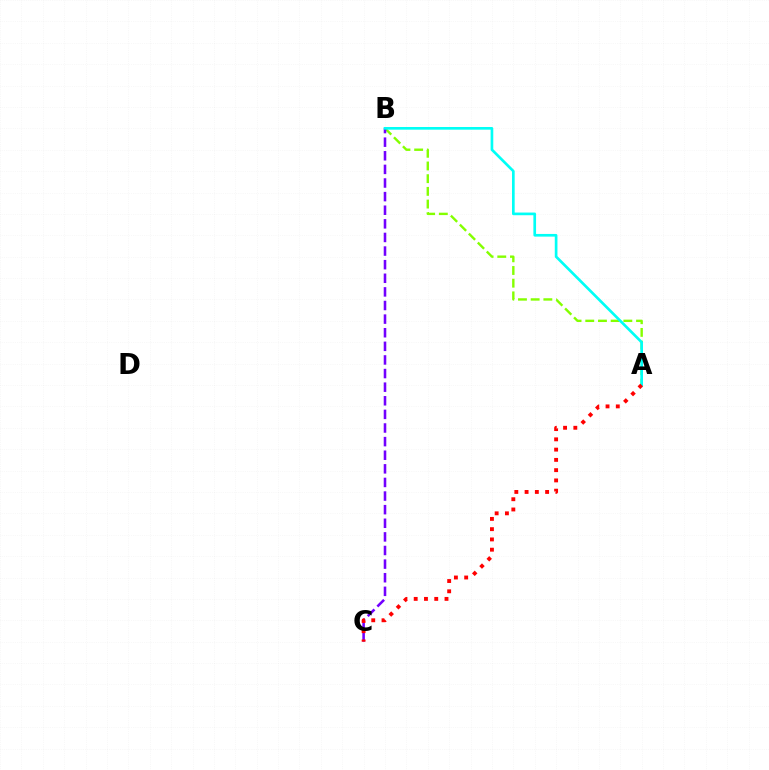{('A', 'B'): [{'color': '#84ff00', 'line_style': 'dashed', 'thickness': 1.72}, {'color': '#00fff6', 'line_style': 'solid', 'thickness': 1.93}], ('B', 'C'): [{'color': '#7200ff', 'line_style': 'dashed', 'thickness': 1.85}], ('A', 'C'): [{'color': '#ff0000', 'line_style': 'dotted', 'thickness': 2.79}]}